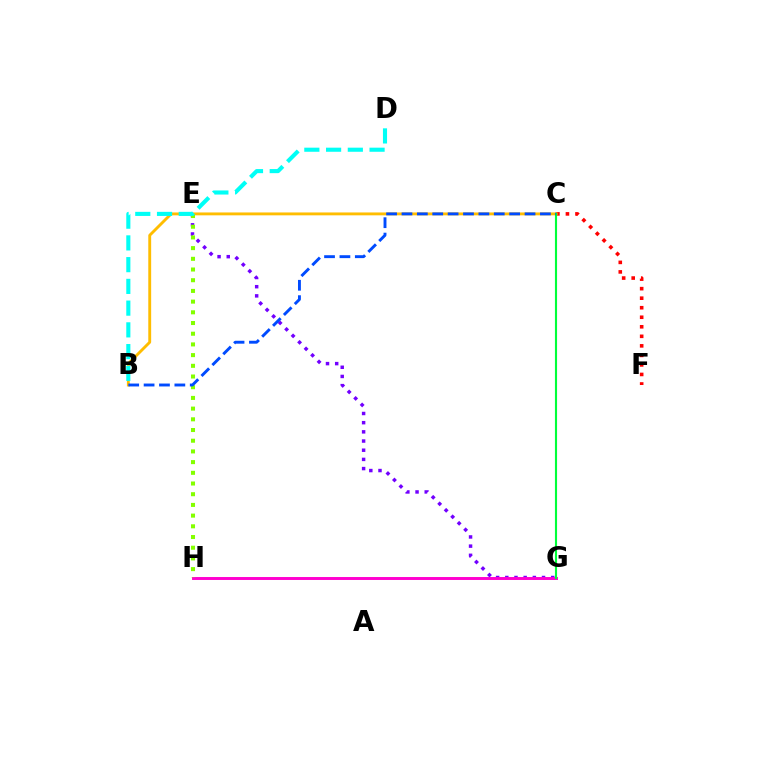{('E', 'G'): [{'color': '#7200ff', 'line_style': 'dotted', 'thickness': 2.49}], ('C', 'F'): [{'color': '#ff0000', 'line_style': 'dotted', 'thickness': 2.59}], ('B', 'C'): [{'color': '#ffbd00', 'line_style': 'solid', 'thickness': 2.07}, {'color': '#004bff', 'line_style': 'dashed', 'thickness': 2.09}], ('G', 'H'): [{'color': '#ff00cf', 'line_style': 'solid', 'thickness': 2.12}], ('E', 'H'): [{'color': '#84ff00', 'line_style': 'dotted', 'thickness': 2.91}], ('C', 'G'): [{'color': '#00ff39', 'line_style': 'solid', 'thickness': 1.53}], ('B', 'D'): [{'color': '#00fff6', 'line_style': 'dashed', 'thickness': 2.95}]}